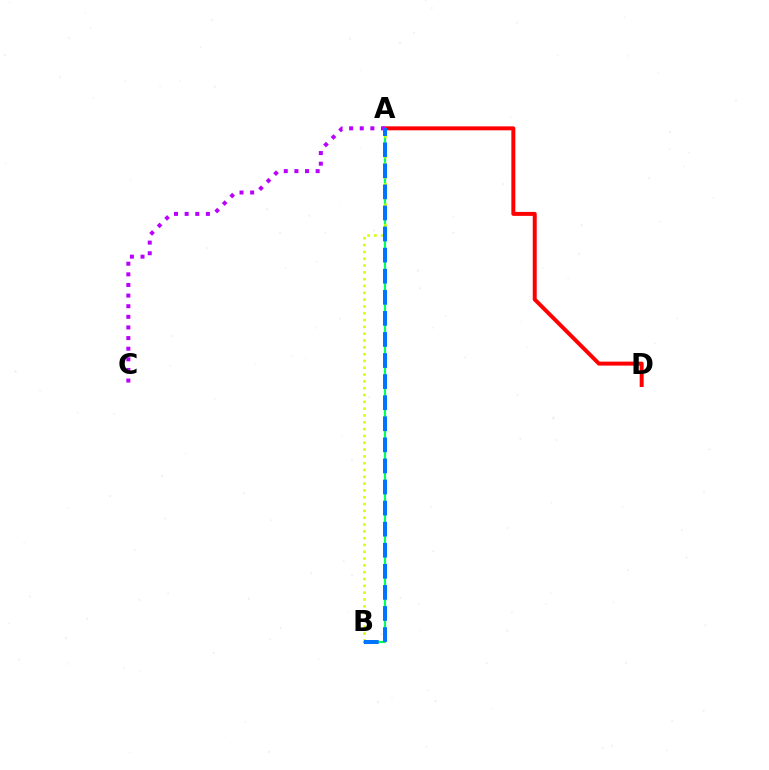{('A', 'B'): [{'color': '#00ff5c', 'line_style': 'solid', 'thickness': 1.58}, {'color': '#d1ff00', 'line_style': 'dotted', 'thickness': 1.85}, {'color': '#0074ff', 'line_style': 'dashed', 'thickness': 2.86}], ('A', 'D'): [{'color': '#ff0000', 'line_style': 'solid', 'thickness': 2.85}], ('A', 'C'): [{'color': '#b900ff', 'line_style': 'dotted', 'thickness': 2.89}]}